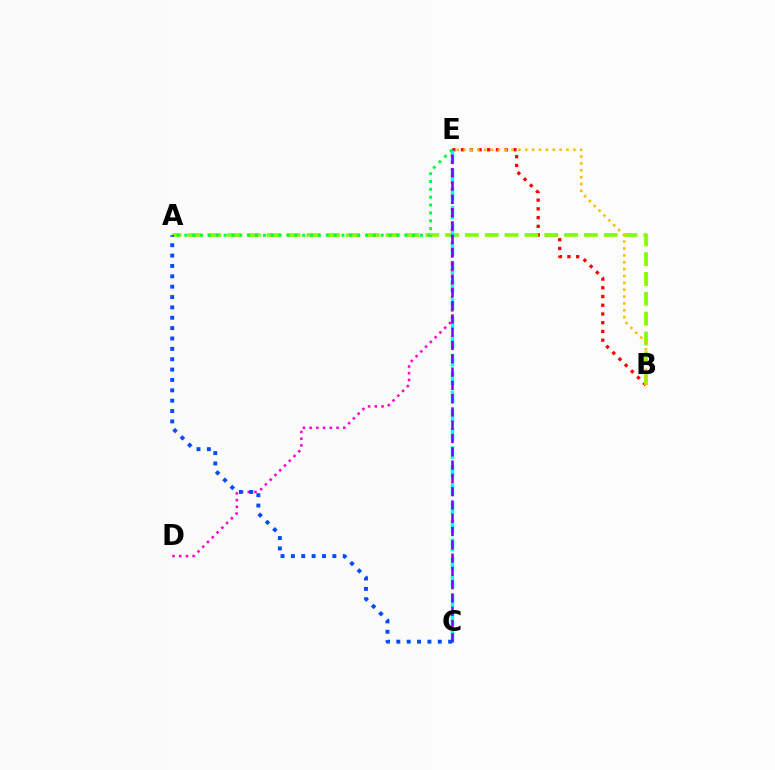{('B', 'E'): [{'color': '#ff0000', 'line_style': 'dotted', 'thickness': 2.37}, {'color': '#ffbd00', 'line_style': 'dotted', 'thickness': 1.87}], ('A', 'B'): [{'color': '#84ff00', 'line_style': 'dashed', 'thickness': 2.69}], ('C', 'E'): [{'color': '#00fff6', 'line_style': 'dashed', 'thickness': 2.51}, {'color': '#7200ff', 'line_style': 'dashed', 'thickness': 1.81}], ('D', 'E'): [{'color': '#ff00cf', 'line_style': 'dotted', 'thickness': 1.83}], ('A', 'C'): [{'color': '#004bff', 'line_style': 'dotted', 'thickness': 2.82}], ('A', 'E'): [{'color': '#00ff39', 'line_style': 'dotted', 'thickness': 2.13}]}